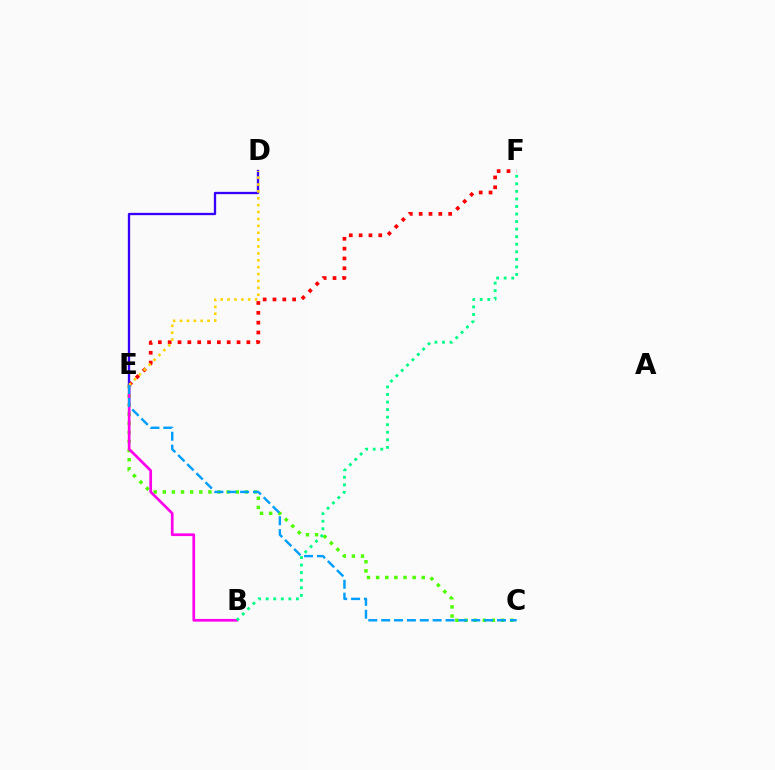{('C', 'E'): [{'color': '#4fff00', 'line_style': 'dotted', 'thickness': 2.48}, {'color': '#009eff', 'line_style': 'dashed', 'thickness': 1.75}], ('E', 'F'): [{'color': '#ff0000', 'line_style': 'dotted', 'thickness': 2.67}], ('B', 'E'): [{'color': '#ff00ed', 'line_style': 'solid', 'thickness': 1.95}], ('D', 'E'): [{'color': '#3700ff', 'line_style': 'solid', 'thickness': 1.67}, {'color': '#ffd500', 'line_style': 'dotted', 'thickness': 1.87}], ('B', 'F'): [{'color': '#00ff86', 'line_style': 'dotted', 'thickness': 2.05}]}